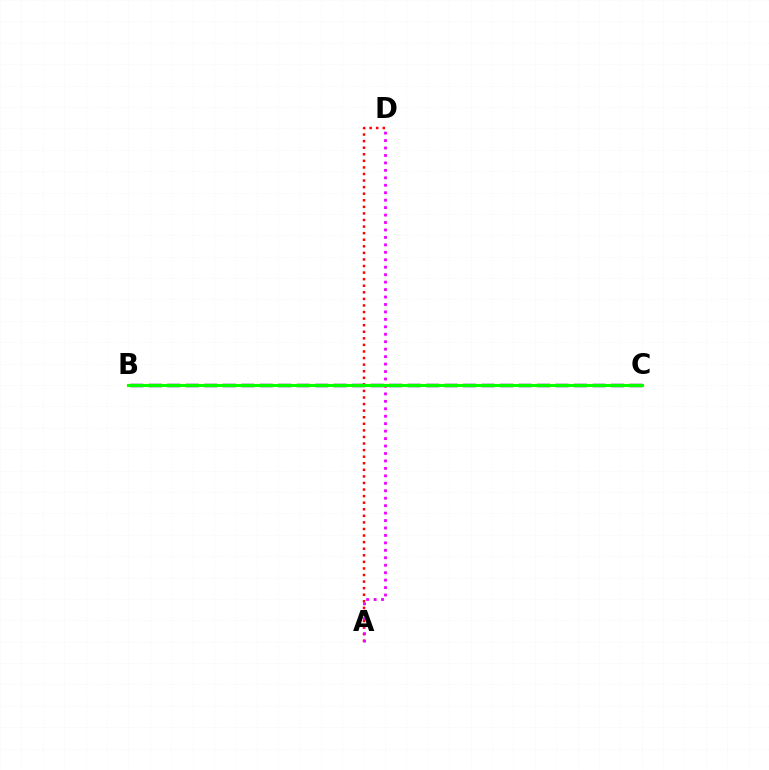{('B', 'C'): [{'color': '#00fff6', 'line_style': 'solid', 'thickness': 1.87}, {'color': '#0010ff', 'line_style': 'dashed', 'thickness': 2.51}, {'color': '#fcf500', 'line_style': 'solid', 'thickness': 2.4}, {'color': '#08ff00', 'line_style': 'solid', 'thickness': 2.17}], ('A', 'D'): [{'color': '#ff0000', 'line_style': 'dotted', 'thickness': 1.79}, {'color': '#ee00ff', 'line_style': 'dotted', 'thickness': 2.02}]}